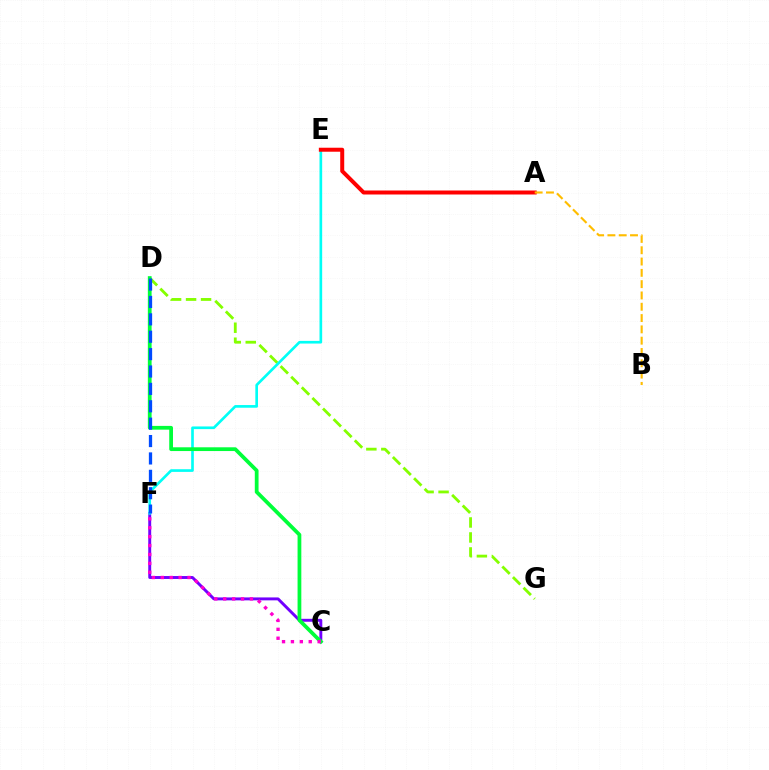{('C', 'F'): [{'color': '#7200ff', 'line_style': 'solid', 'thickness': 2.11}, {'color': '#ff00cf', 'line_style': 'dotted', 'thickness': 2.42}], ('D', 'G'): [{'color': '#84ff00', 'line_style': 'dashed', 'thickness': 2.04}], ('E', 'F'): [{'color': '#00fff6', 'line_style': 'solid', 'thickness': 1.92}], ('C', 'D'): [{'color': '#00ff39', 'line_style': 'solid', 'thickness': 2.71}], ('A', 'E'): [{'color': '#ff0000', 'line_style': 'solid', 'thickness': 2.87}], ('D', 'F'): [{'color': '#004bff', 'line_style': 'dashed', 'thickness': 2.36}], ('A', 'B'): [{'color': '#ffbd00', 'line_style': 'dashed', 'thickness': 1.54}]}